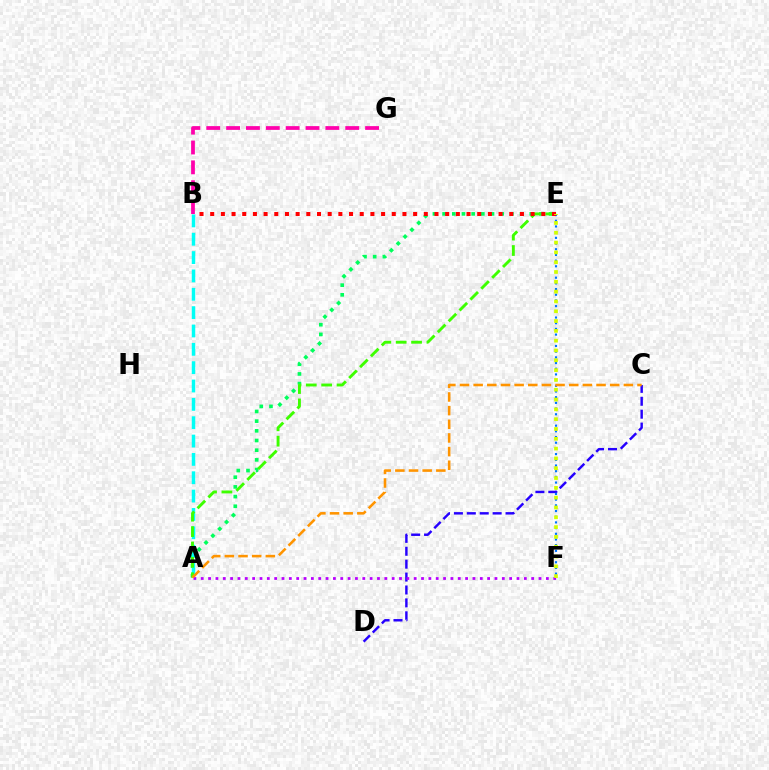{('C', 'D'): [{'color': '#2500ff', 'line_style': 'dashed', 'thickness': 1.75}], ('B', 'G'): [{'color': '#ff00ac', 'line_style': 'dashed', 'thickness': 2.7}], ('A', 'E'): [{'color': '#00ff5c', 'line_style': 'dotted', 'thickness': 2.63}, {'color': '#3dff00', 'line_style': 'dashed', 'thickness': 2.09}], ('E', 'F'): [{'color': '#0074ff', 'line_style': 'dotted', 'thickness': 1.55}, {'color': '#d1ff00', 'line_style': 'dotted', 'thickness': 2.67}], ('A', 'B'): [{'color': '#00fff6', 'line_style': 'dashed', 'thickness': 2.49}], ('A', 'F'): [{'color': '#b900ff', 'line_style': 'dotted', 'thickness': 2.0}], ('A', 'C'): [{'color': '#ff9400', 'line_style': 'dashed', 'thickness': 1.85}], ('B', 'E'): [{'color': '#ff0000', 'line_style': 'dotted', 'thickness': 2.9}]}